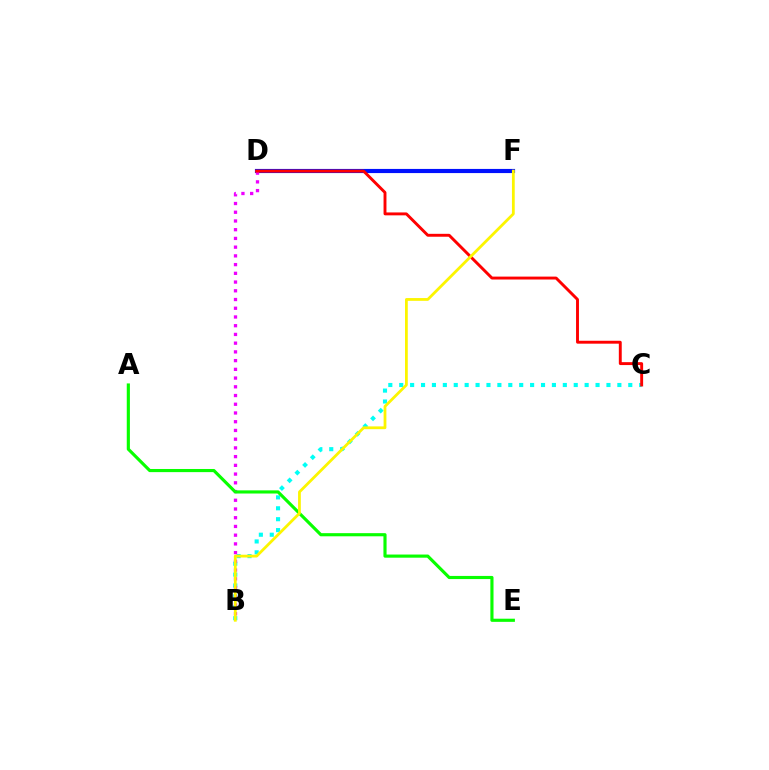{('D', 'F'): [{'color': '#0010ff', 'line_style': 'solid', 'thickness': 2.99}], ('B', 'C'): [{'color': '#00fff6', 'line_style': 'dotted', 'thickness': 2.96}], ('B', 'D'): [{'color': '#ee00ff', 'line_style': 'dotted', 'thickness': 2.37}], ('A', 'E'): [{'color': '#08ff00', 'line_style': 'solid', 'thickness': 2.26}], ('C', 'D'): [{'color': '#ff0000', 'line_style': 'solid', 'thickness': 2.09}], ('B', 'F'): [{'color': '#fcf500', 'line_style': 'solid', 'thickness': 2.0}]}